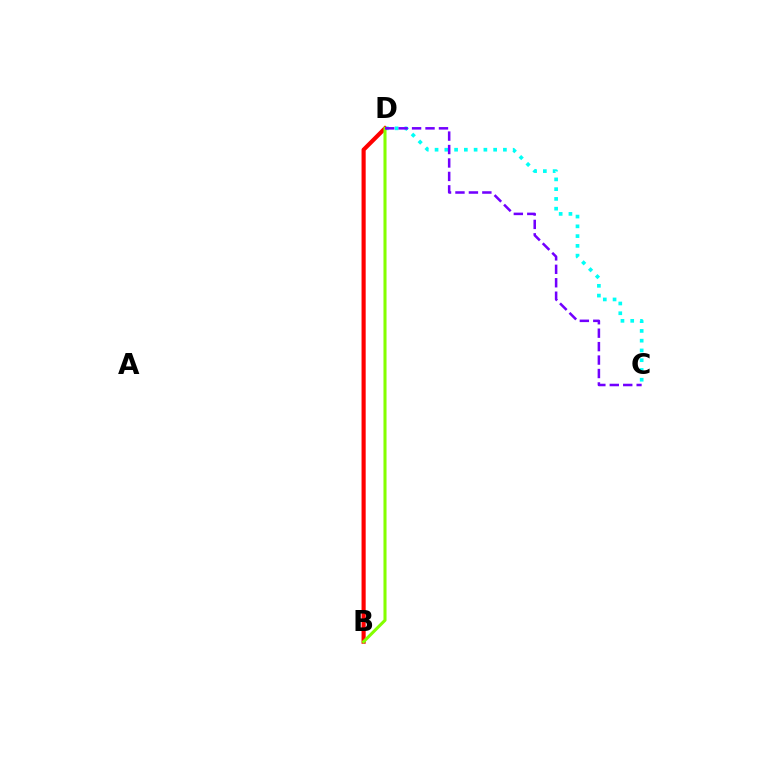{('C', 'D'): [{'color': '#00fff6', 'line_style': 'dotted', 'thickness': 2.65}, {'color': '#7200ff', 'line_style': 'dashed', 'thickness': 1.83}], ('B', 'D'): [{'color': '#ff0000', 'line_style': 'solid', 'thickness': 2.98}, {'color': '#84ff00', 'line_style': 'solid', 'thickness': 2.2}]}